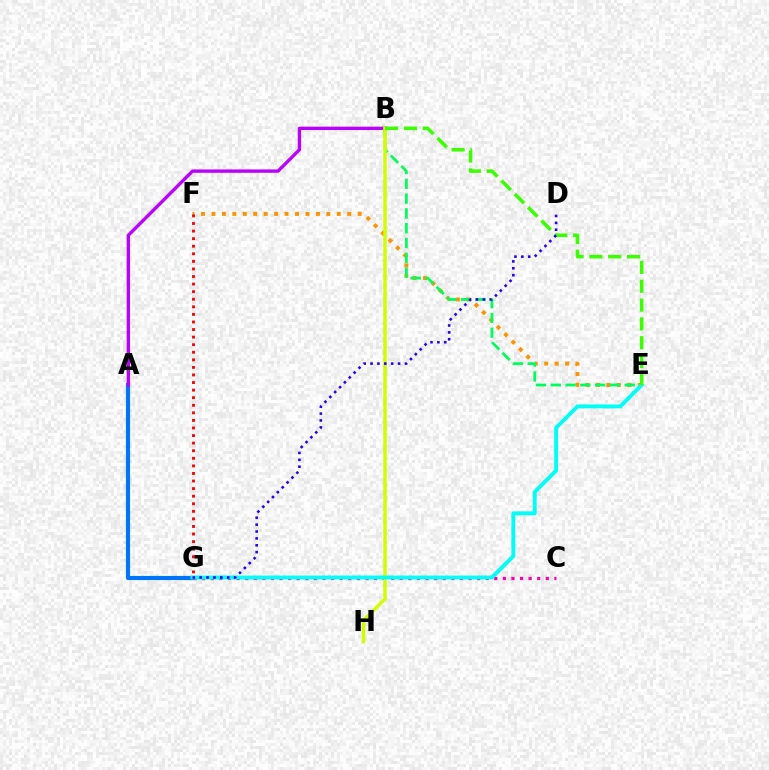{('E', 'F'): [{'color': '#ff9400', 'line_style': 'dotted', 'thickness': 2.84}], ('A', 'G'): [{'color': '#0074ff', 'line_style': 'solid', 'thickness': 3.0}], ('A', 'B'): [{'color': '#b900ff', 'line_style': 'solid', 'thickness': 2.42}], ('B', 'E'): [{'color': '#00ff5c', 'line_style': 'dashed', 'thickness': 2.01}, {'color': '#3dff00', 'line_style': 'dashed', 'thickness': 2.56}], ('F', 'G'): [{'color': '#ff0000', 'line_style': 'dotted', 'thickness': 2.06}], ('C', 'G'): [{'color': '#ff00ac', 'line_style': 'dotted', 'thickness': 2.33}], ('B', 'H'): [{'color': '#d1ff00', 'line_style': 'solid', 'thickness': 2.49}], ('E', 'G'): [{'color': '#00fff6', 'line_style': 'solid', 'thickness': 2.8}], ('D', 'G'): [{'color': '#2500ff', 'line_style': 'dotted', 'thickness': 1.87}]}